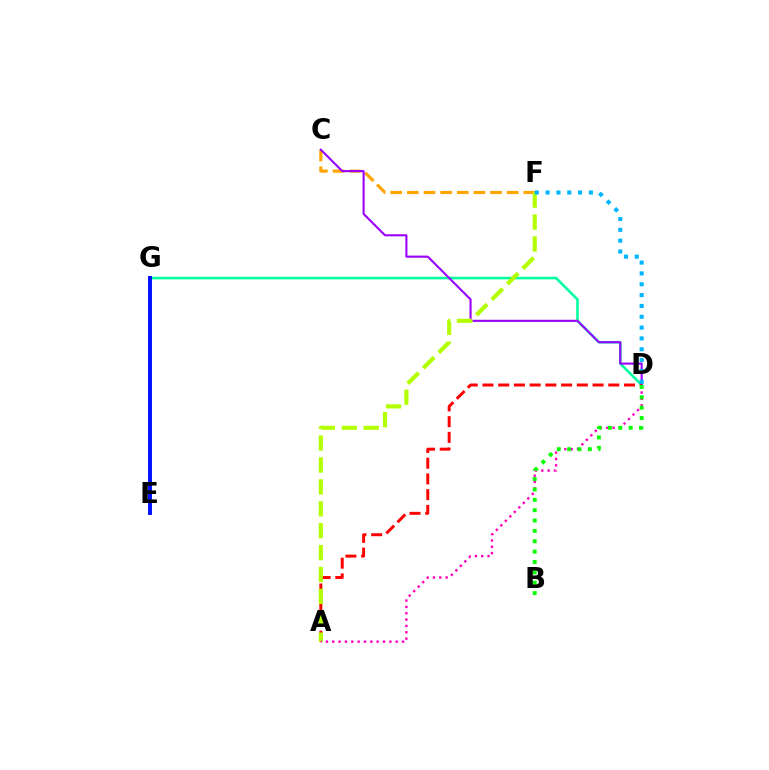{('D', 'G'): [{'color': '#00ff9d', 'line_style': 'solid', 'thickness': 1.85}], ('E', 'G'): [{'color': '#0010ff', 'line_style': 'solid', 'thickness': 2.83}], ('C', 'F'): [{'color': '#ffa500', 'line_style': 'dashed', 'thickness': 2.26}], ('C', 'D'): [{'color': '#9b00ff', 'line_style': 'solid', 'thickness': 1.51}], ('A', 'D'): [{'color': '#ff0000', 'line_style': 'dashed', 'thickness': 2.14}, {'color': '#ff00bd', 'line_style': 'dotted', 'thickness': 1.72}], ('A', 'F'): [{'color': '#b3ff00', 'line_style': 'dashed', 'thickness': 2.97}], ('D', 'F'): [{'color': '#00b5ff', 'line_style': 'dotted', 'thickness': 2.94}], ('B', 'D'): [{'color': '#08ff00', 'line_style': 'dotted', 'thickness': 2.82}]}